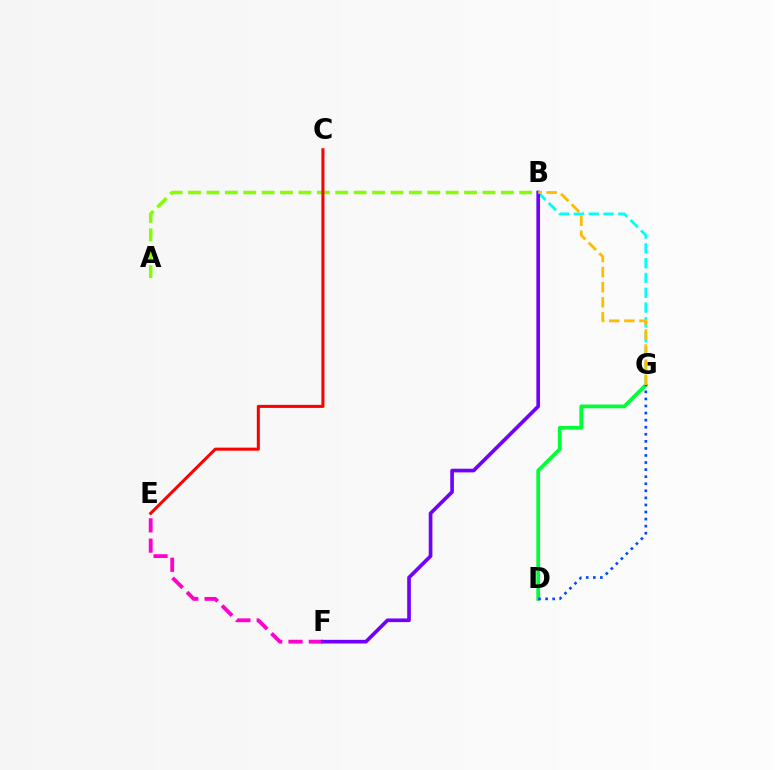{('D', 'G'): [{'color': '#00ff39', 'line_style': 'solid', 'thickness': 2.69}, {'color': '#004bff', 'line_style': 'dotted', 'thickness': 1.92}], ('A', 'B'): [{'color': '#84ff00', 'line_style': 'dashed', 'thickness': 2.5}], ('E', 'F'): [{'color': '#ff00cf', 'line_style': 'dashed', 'thickness': 2.76}], ('B', 'G'): [{'color': '#00fff6', 'line_style': 'dashed', 'thickness': 2.01}, {'color': '#ffbd00', 'line_style': 'dashed', 'thickness': 2.05}], ('C', 'E'): [{'color': '#ff0000', 'line_style': 'solid', 'thickness': 2.19}], ('B', 'F'): [{'color': '#7200ff', 'line_style': 'solid', 'thickness': 2.64}]}